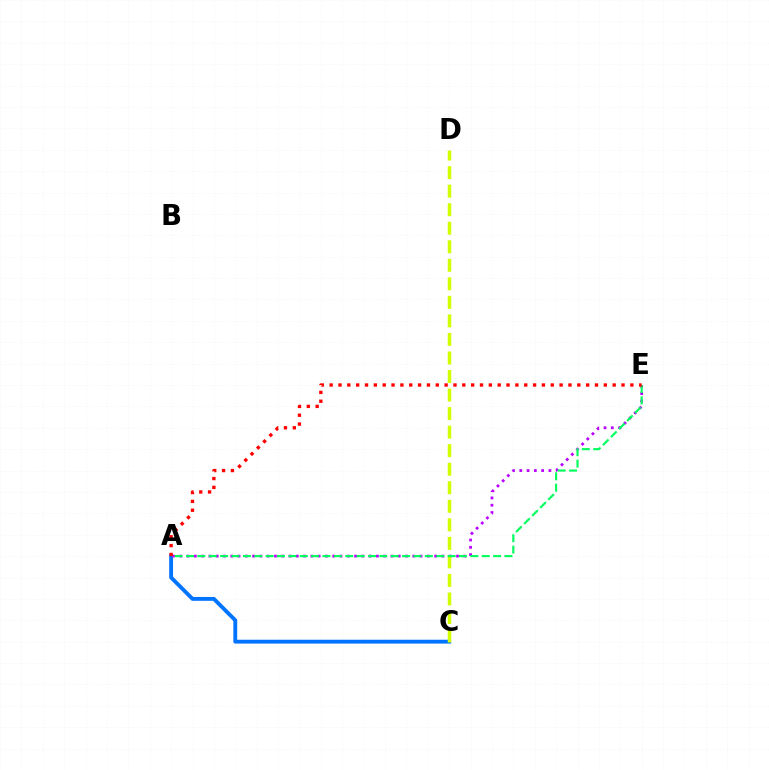{('A', 'C'): [{'color': '#0074ff', 'line_style': 'solid', 'thickness': 2.79}], ('A', 'E'): [{'color': '#b900ff', 'line_style': 'dotted', 'thickness': 1.98}, {'color': '#00ff5c', 'line_style': 'dashed', 'thickness': 1.55}, {'color': '#ff0000', 'line_style': 'dotted', 'thickness': 2.4}], ('C', 'D'): [{'color': '#d1ff00', 'line_style': 'dashed', 'thickness': 2.52}]}